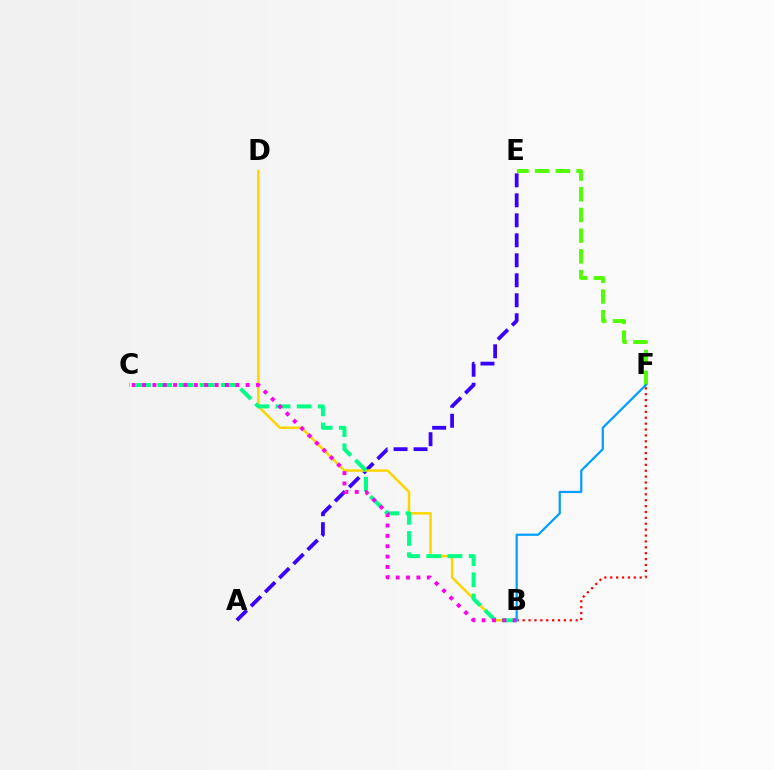{('B', 'F'): [{'color': '#ff0000', 'line_style': 'dotted', 'thickness': 1.6}, {'color': '#009eff', 'line_style': 'solid', 'thickness': 1.59}], ('A', 'E'): [{'color': '#3700ff', 'line_style': 'dashed', 'thickness': 2.72}], ('B', 'D'): [{'color': '#ffd500', 'line_style': 'solid', 'thickness': 1.8}], ('B', 'C'): [{'color': '#00ff86', 'line_style': 'dashed', 'thickness': 2.88}, {'color': '#ff00ed', 'line_style': 'dotted', 'thickness': 2.81}], ('E', 'F'): [{'color': '#4fff00', 'line_style': 'dashed', 'thickness': 2.81}]}